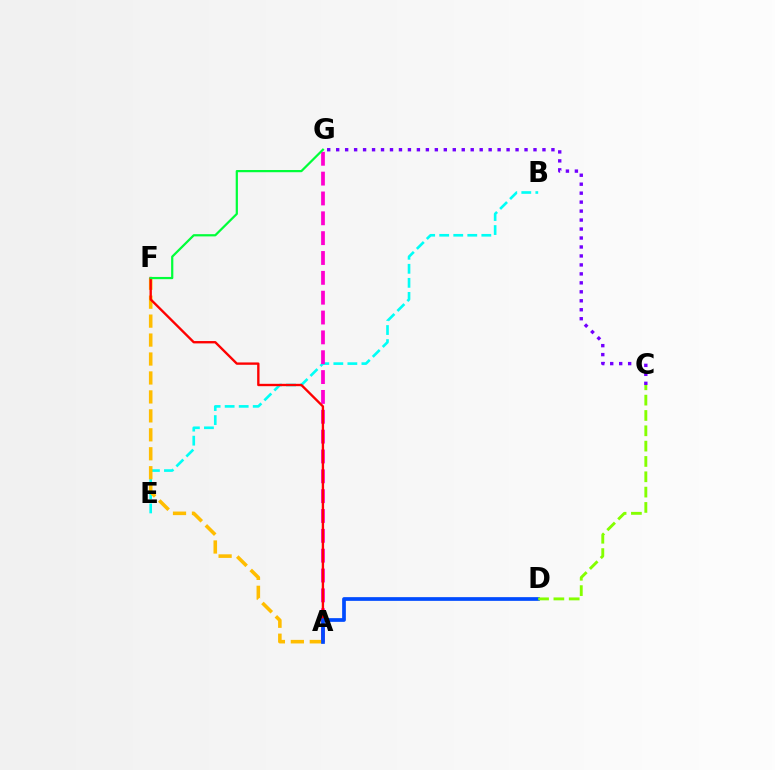{('B', 'E'): [{'color': '#00fff6', 'line_style': 'dashed', 'thickness': 1.91}], ('A', 'G'): [{'color': '#ff00cf', 'line_style': 'dashed', 'thickness': 2.7}], ('A', 'F'): [{'color': '#ffbd00', 'line_style': 'dashed', 'thickness': 2.57}, {'color': '#ff0000', 'line_style': 'solid', 'thickness': 1.7}], ('C', 'G'): [{'color': '#7200ff', 'line_style': 'dotted', 'thickness': 2.44}], ('F', 'G'): [{'color': '#00ff39', 'line_style': 'solid', 'thickness': 1.6}], ('A', 'D'): [{'color': '#004bff', 'line_style': 'solid', 'thickness': 2.67}], ('C', 'D'): [{'color': '#84ff00', 'line_style': 'dashed', 'thickness': 2.08}]}